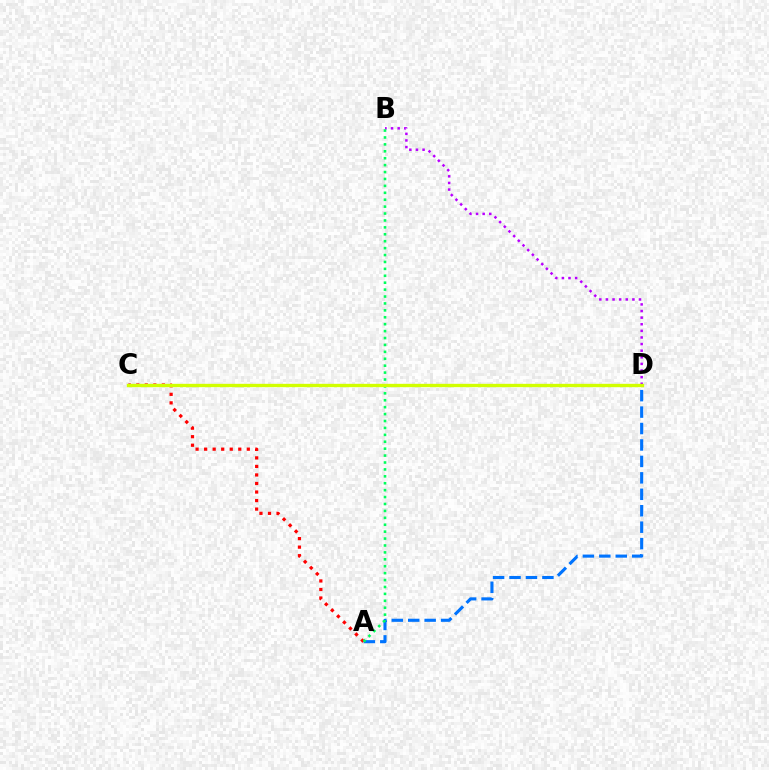{('B', 'D'): [{'color': '#b900ff', 'line_style': 'dotted', 'thickness': 1.8}], ('A', 'D'): [{'color': '#0074ff', 'line_style': 'dashed', 'thickness': 2.23}], ('A', 'C'): [{'color': '#ff0000', 'line_style': 'dotted', 'thickness': 2.32}], ('A', 'B'): [{'color': '#00ff5c', 'line_style': 'dotted', 'thickness': 1.88}], ('C', 'D'): [{'color': '#d1ff00', 'line_style': 'solid', 'thickness': 2.41}]}